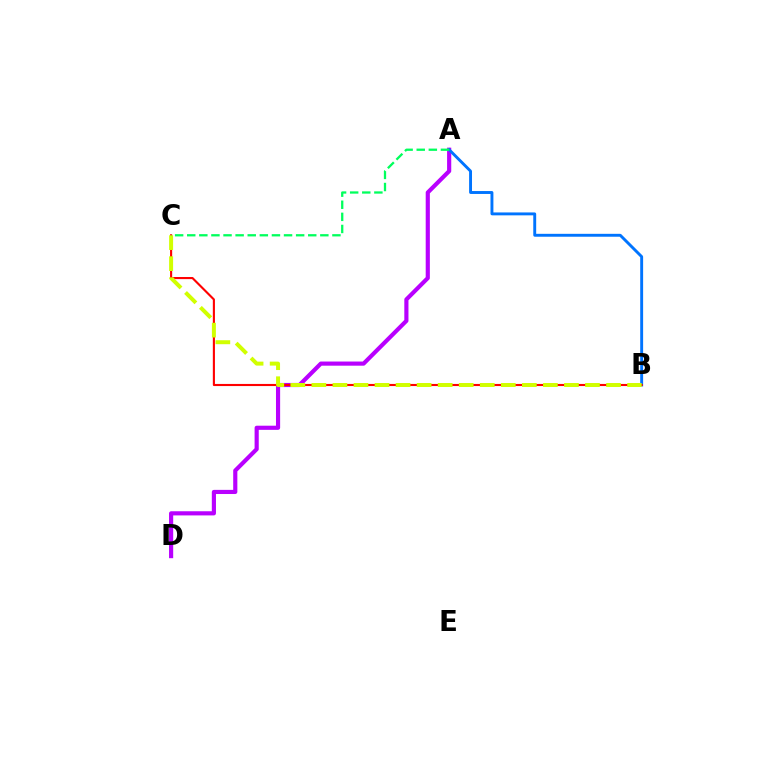{('A', 'D'): [{'color': '#b900ff', 'line_style': 'solid', 'thickness': 2.99}], ('A', 'B'): [{'color': '#0074ff', 'line_style': 'solid', 'thickness': 2.09}], ('B', 'C'): [{'color': '#ff0000', 'line_style': 'solid', 'thickness': 1.53}, {'color': '#d1ff00', 'line_style': 'dashed', 'thickness': 2.86}], ('A', 'C'): [{'color': '#00ff5c', 'line_style': 'dashed', 'thickness': 1.64}]}